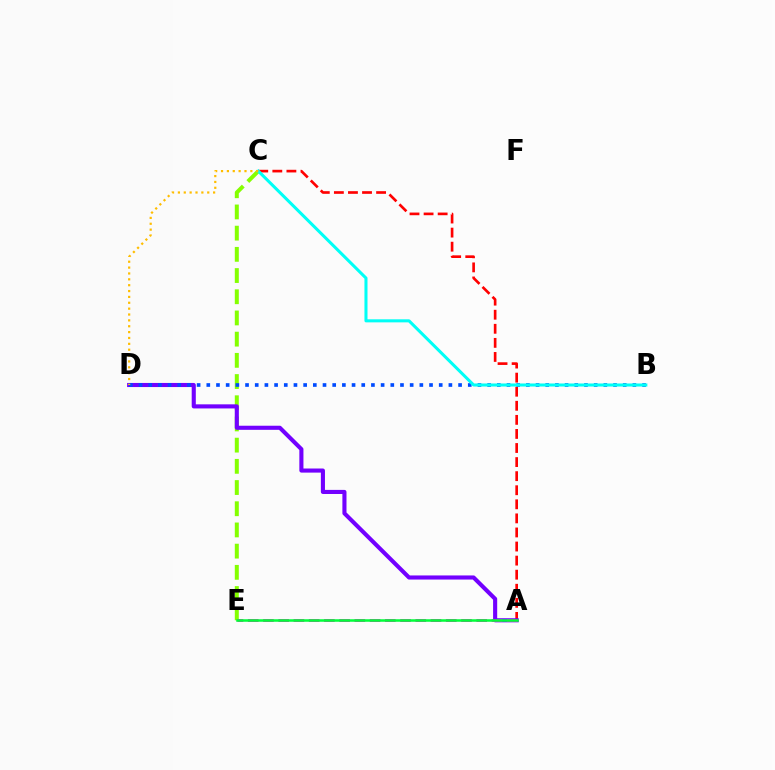{('C', 'E'): [{'color': '#84ff00', 'line_style': 'dashed', 'thickness': 2.88}], ('A', 'C'): [{'color': '#ff0000', 'line_style': 'dashed', 'thickness': 1.91}], ('A', 'D'): [{'color': '#7200ff', 'line_style': 'solid', 'thickness': 2.95}], ('A', 'E'): [{'color': '#ff00cf', 'line_style': 'dashed', 'thickness': 2.07}, {'color': '#00ff39', 'line_style': 'solid', 'thickness': 1.82}], ('B', 'D'): [{'color': '#004bff', 'line_style': 'dotted', 'thickness': 2.63}], ('B', 'C'): [{'color': '#00fff6', 'line_style': 'solid', 'thickness': 2.2}], ('C', 'D'): [{'color': '#ffbd00', 'line_style': 'dotted', 'thickness': 1.59}]}